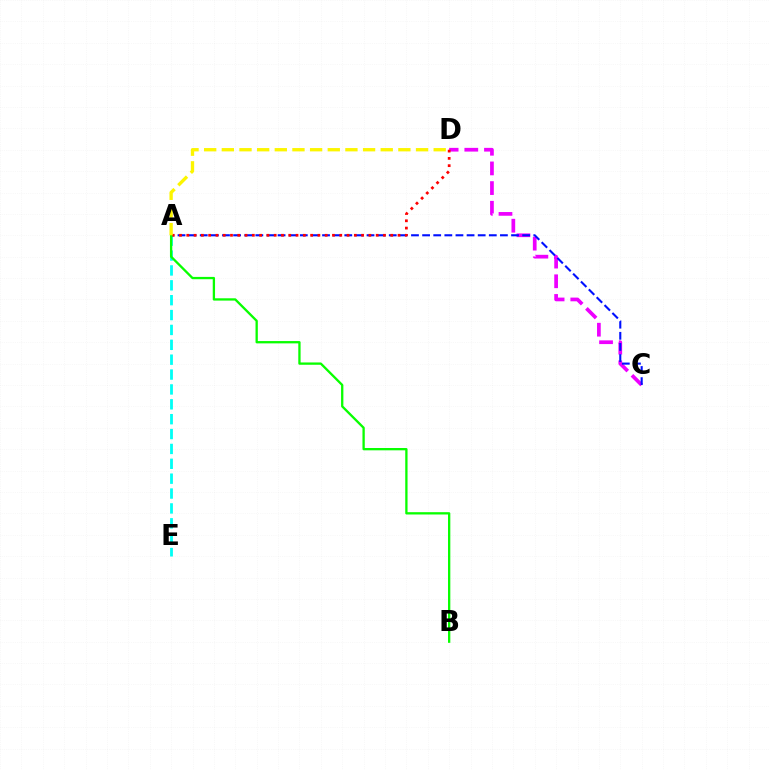{('C', 'D'): [{'color': '#ee00ff', 'line_style': 'dashed', 'thickness': 2.67}], ('A', 'C'): [{'color': '#0010ff', 'line_style': 'dashed', 'thickness': 1.51}], ('A', 'E'): [{'color': '#00fff6', 'line_style': 'dashed', 'thickness': 2.02}], ('A', 'D'): [{'color': '#ff0000', 'line_style': 'dotted', 'thickness': 1.98}, {'color': '#fcf500', 'line_style': 'dashed', 'thickness': 2.4}], ('A', 'B'): [{'color': '#08ff00', 'line_style': 'solid', 'thickness': 1.66}]}